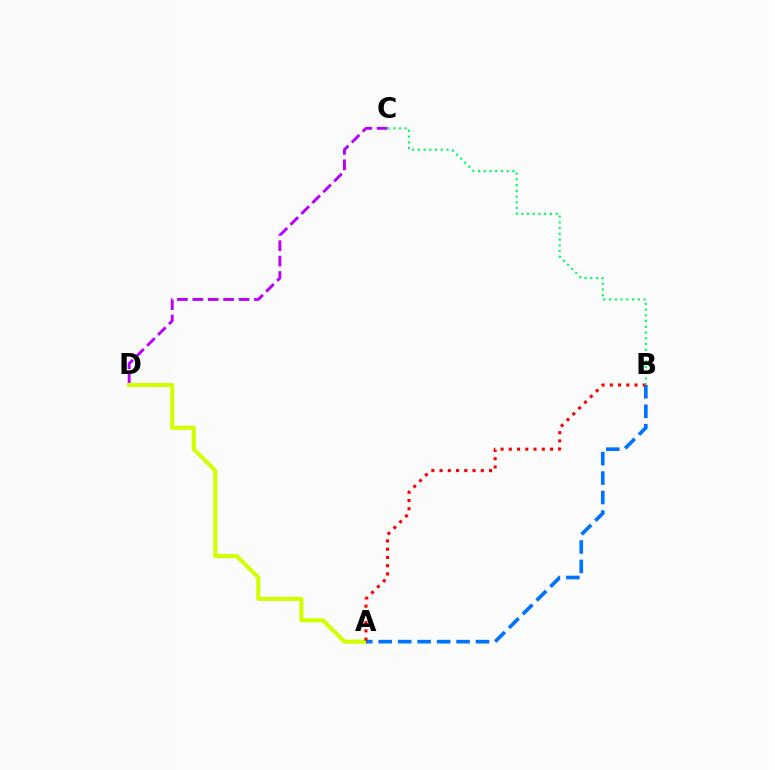{('C', 'D'): [{'color': '#b900ff', 'line_style': 'dashed', 'thickness': 2.09}], ('A', 'D'): [{'color': '#d1ff00', 'line_style': 'solid', 'thickness': 2.96}], ('A', 'B'): [{'color': '#0074ff', 'line_style': 'dashed', 'thickness': 2.64}, {'color': '#ff0000', 'line_style': 'dotted', 'thickness': 2.24}], ('B', 'C'): [{'color': '#00ff5c', 'line_style': 'dotted', 'thickness': 1.56}]}